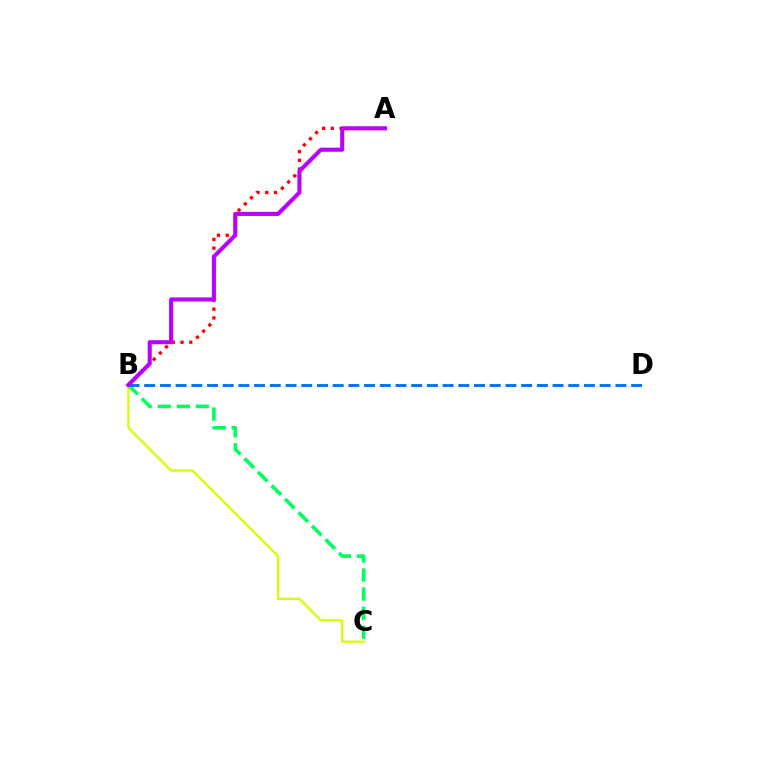{('A', 'B'): [{'color': '#ff0000', 'line_style': 'dotted', 'thickness': 2.37}, {'color': '#b900ff', 'line_style': 'solid', 'thickness': 2.93}], ('B', 'C'): [{'color': '#00ff5c', 'line_style': 'dashed', 'thickness': 2.59}, {'color': '#d1ff00', 'line_style': 'solid', 'thickness': 1.64}], ('B', 'D'): [{'color': '#0074ff', 'line_style': 'dashed', 'thickness': 2.13}]}